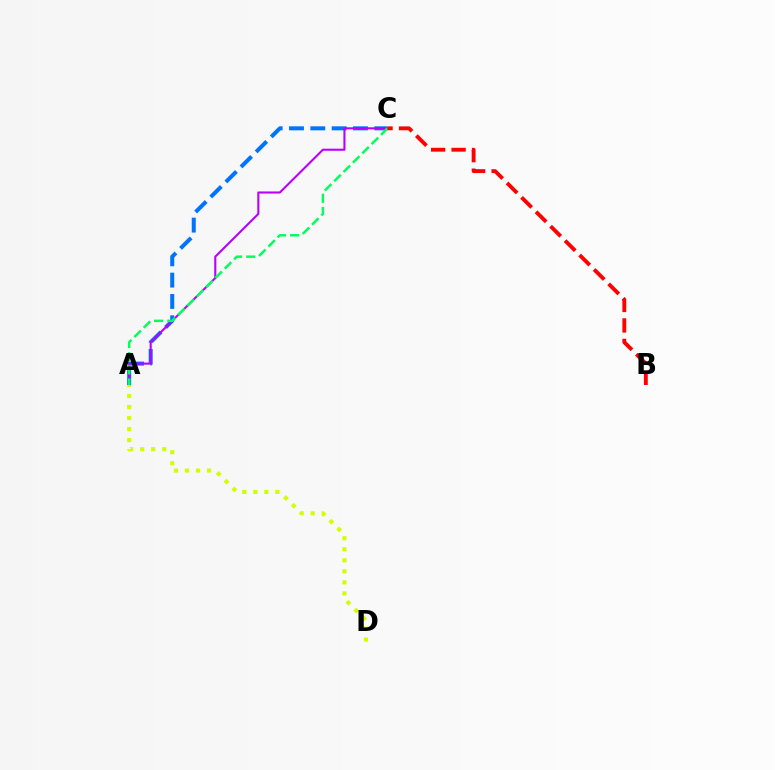{('A', 'C'): [{'color': '#0074ff', 'line_style': 'dashed', 'thickness': 2.9}, {'color': '#b900ff', 'line_style': 'solid', 'thickness': 1.51}, {'color': '#00ff5c', 'line_style': 'dashed', 'thickness': 1.79}], ('B', 'C'): [{'color': '#ff0000', 'line_style': 'dashed', 'thickness': 2.78}], ('A', 'D'): [{'color': '#d1ff00', 'line_style': 'dotted', 'thickness': 3.0}]}